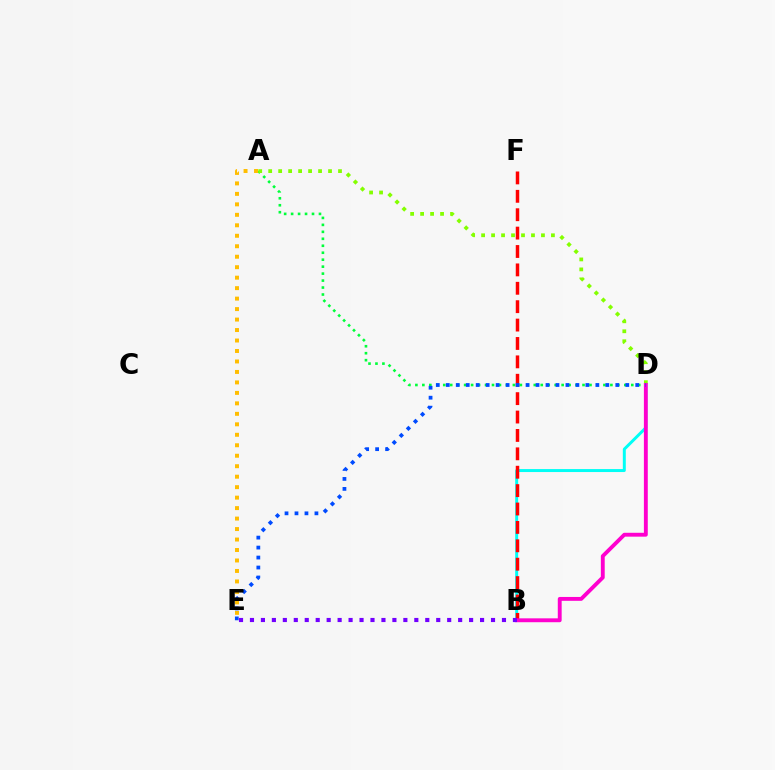{('A', 'D'): [{'color': '#00ff39', 'line_style': 'dotted', 'thickness': 1.89}, {'color': '#84ff00', 'line_style': 'dotted', 'thickness': 2.71}], ('A', 'E'): [{'color': '#ffbd00', 'line_style': 'dotted', 'thickness': 2.85}], ('B', 'D'): [{'color': '#00fff6', 'line_style': 'solid', 'thickness': 2.14}, {'color': '#ff00cf', 'line_style': 'solid', 'thickness': 2.79}], ('B', 'F'): [{'color': '#ff0000', 'line_style': 'dashed', 'thickness': 2.5}], ('D', 'E'): [{'color': '#004bff', 'line_style': 'dotted', 'thickness': 2.71}], ('B', 'E'): [{'color': '#7200ff', 'line_style': 'dotted', 'thickness': 2.98}]}